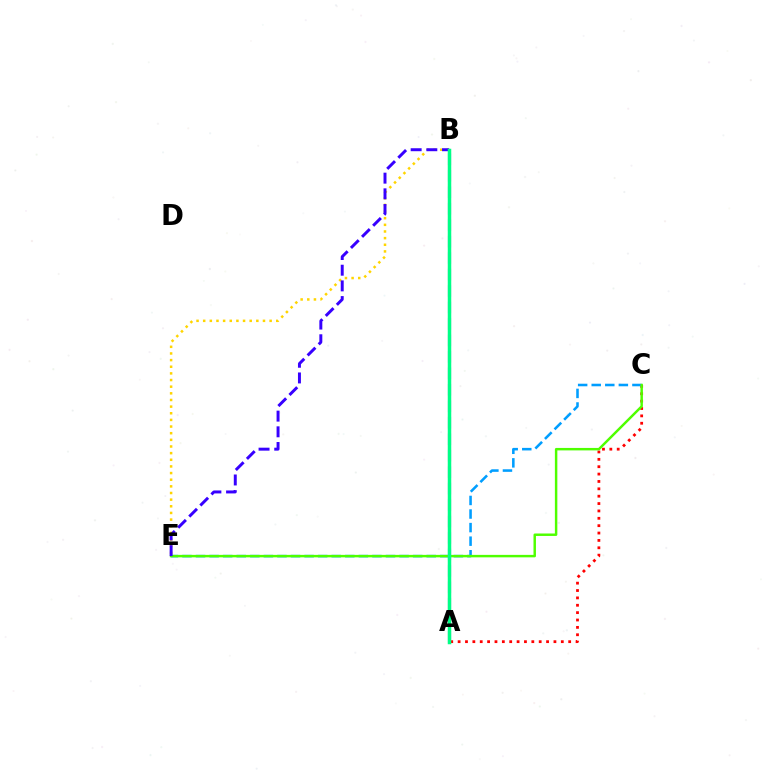{('A', 'B'): [{'color': '#ff00ed', 'line_style': 'dashed', 'thickness': 2.24}, {'color': '#00ff86', 'line_style': 'solid', 'thickness': 2.52}], ('A', 'C'): [{'color': '#ff0000', 'line_style': 'dotted', 'thickness': 2.0}], ('C', 'E'): [{'color': '#009eff', 'line_style': 'dashed', 'thickness': 1.84}, {'color': '#4fff00', 'line_style': 'solid', 'thickness': 1.77}], ('B', 'E'): [{'color': '#ffd500', 'line_style': 'dotted', 'thickness': 1.81}, {'color': '#3700ff', 'line_style': 'dashed', 'thickness': 2.13}]}